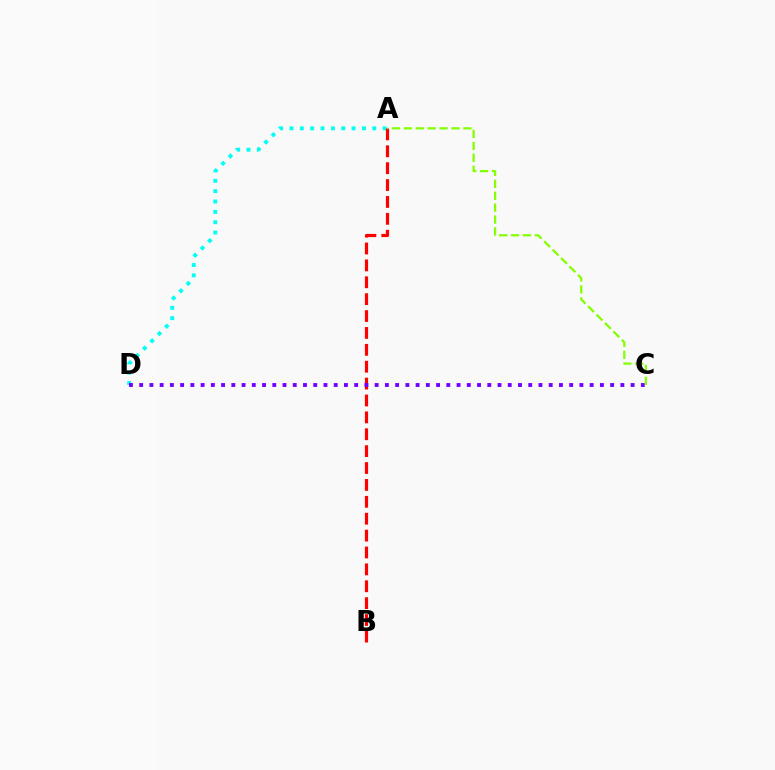{('A', 'D'): [{'color': '#00fff6', 'line_style': 'dotted', 'thickness': 2.81}], ('A', 'B'): [{'color': '#ff0000', 'line_style': 'dashed', 'thickness': 2.29}], ('C', 'D'): [{'color': '#7200ff', 'line_style': 'dotted', 'thickness': 2.78}], ('A', 'C'): [{'color': '#84ff00', 'line_style': 'dashed', 'thickness': 1.62}]}